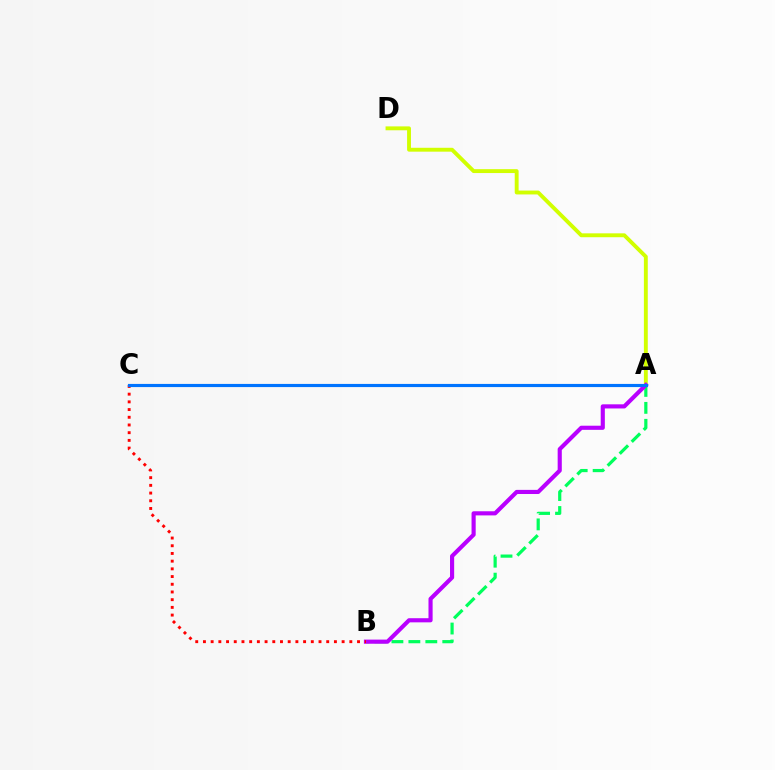{('A', 'B'): [{'color': '#00ff5c', 'line_style': 'dashed', 'thickness': 2.3}, {'color': '#b900ff', 'line_style': 'solid', 'thickness': 2.98}], ('A', 'D'): [{'color': '#d1ff00', 'line_style': 'solid', 'thickness': 2.8}], ('B', 'C'): [{'color': '#ff0000', 'line_style': 'dotted', 'thickness': 2.09}], ('A', 'C'): [{'color': '#0074ff', 'line_style': 'solid', 'thickness': 2.27}]}